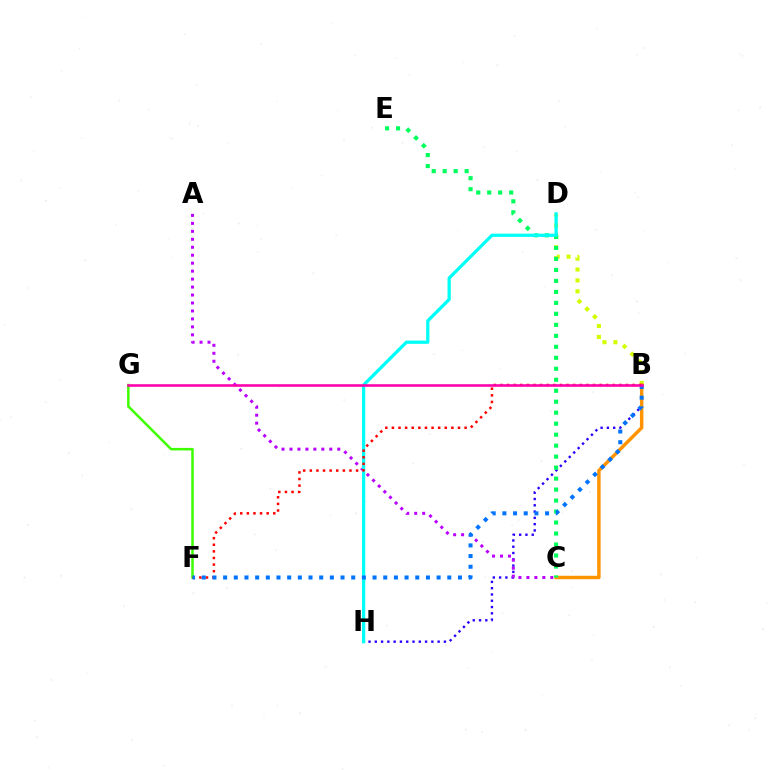{('B', 'H'): [{'color': '#2500ff', 'line_style': 'dotted', 'thickness': 1.71}], ('B', 'D'): [{'color': '#d1ff00', 'line_style': 'dotted', 'thickness': 2.96}], ('B', 'C'): [{'color': '#ff9400', 'line_style': 'solid', 'thickness': 2.48}], ('F', 'G'): [{'color': '#3dff00', 'line_style': 'solid', 'thickness': 1.81}], ('A', 'C'): [{'color': '#b900ff', 'line_style': 'dotted', 'thickness': 2.16}], ('C', 'E'): [{'color': '#00ff5c', 'line_style': 'dotted', 'thickness': 2.98}], ('D', 'H'): [{'color': '#00fff6', 'line_style': 'solid', 'thickness': 2.35}], ('B', 'F'): [{'color': '#ff0000', 'line_style': 'dotted', 'thickness': 1.8}, {'color': '#0074ff', 'line_style': 'dotted', 'thickness': 2.9}], ('B', 'G'): [{'color': '#ff00ac', 'line_style': 'solid', 'thickness': 1.87}]}